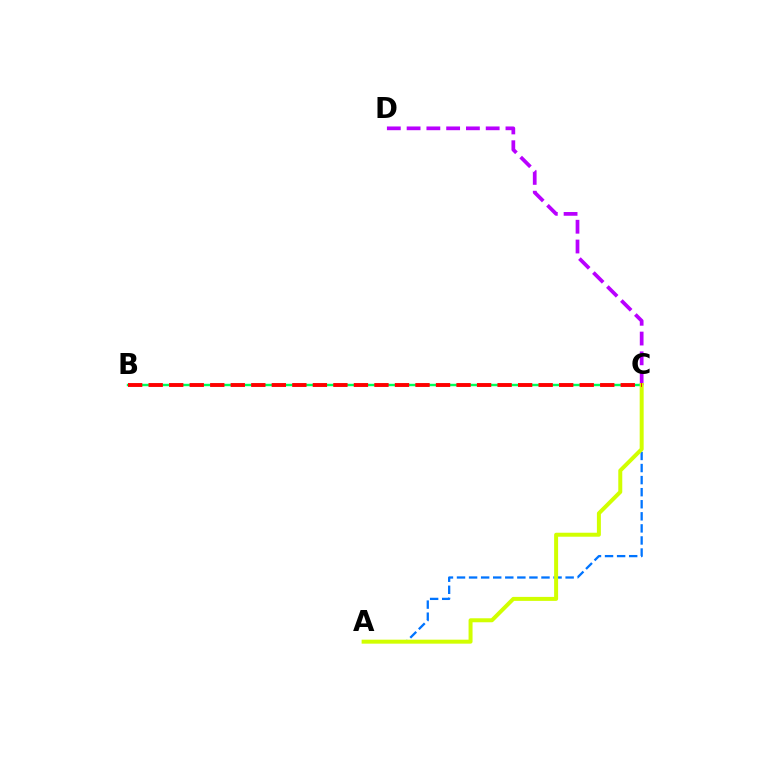{('A', 'C'): [{'color': '#0074ff', 'line_style': 'dashed', 'thickness': 1.64}, {'color': '#d1ff00', 'line_style': 'solid', 'thickness': 2.87}], ('B', 'C'): [{'color': '#00ff5c', 'line_style': 'solid', 'thickness': 1.75}, {'color': '#ff0000', 'line_style': 'dashed', 'thickness': 2.79}], ('C', 'D'): [{'color': '#b900ff', 'line_style': 'dashed', 'thickness': 2.69}]}